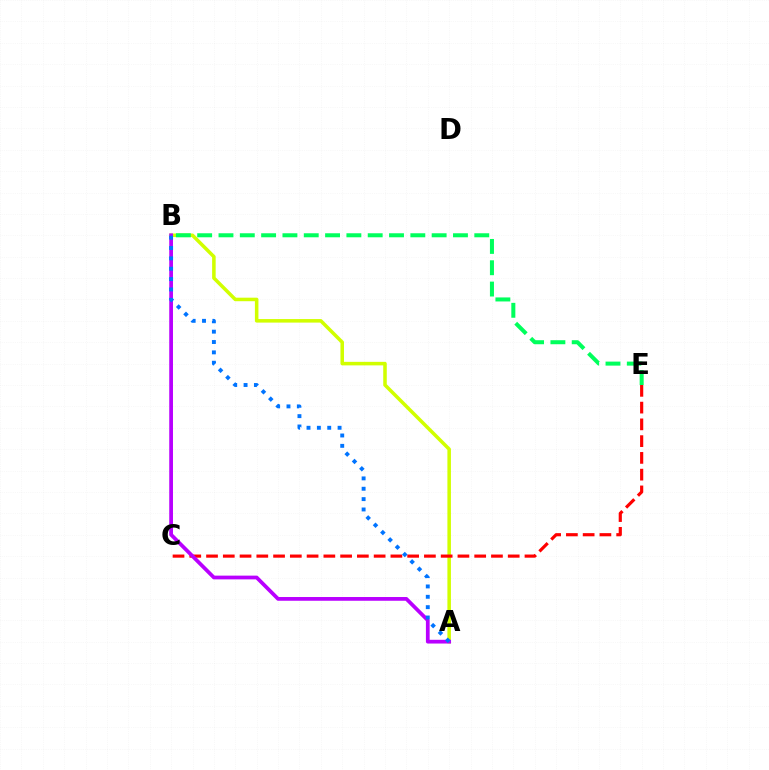{('A', 'B'): [{'color': '#d1ff00', 'line_style': 'solid', 'thickness': 2.54}, {'color': '#b900ff', 'line_style': 'solid', 'thickness': 2.69}, {'color': '#0074ff', 'line_style': 'dotted', 'thickness': 2.81}], ('B', 'E'): [{'color': '#00ff5c', 'line_style': 'dashed', 'thickness': 2.9}], ('C', 'E'): [{'color': '#ff0000', 'line_style': 'dashed', 'thickness': 2.28}]}